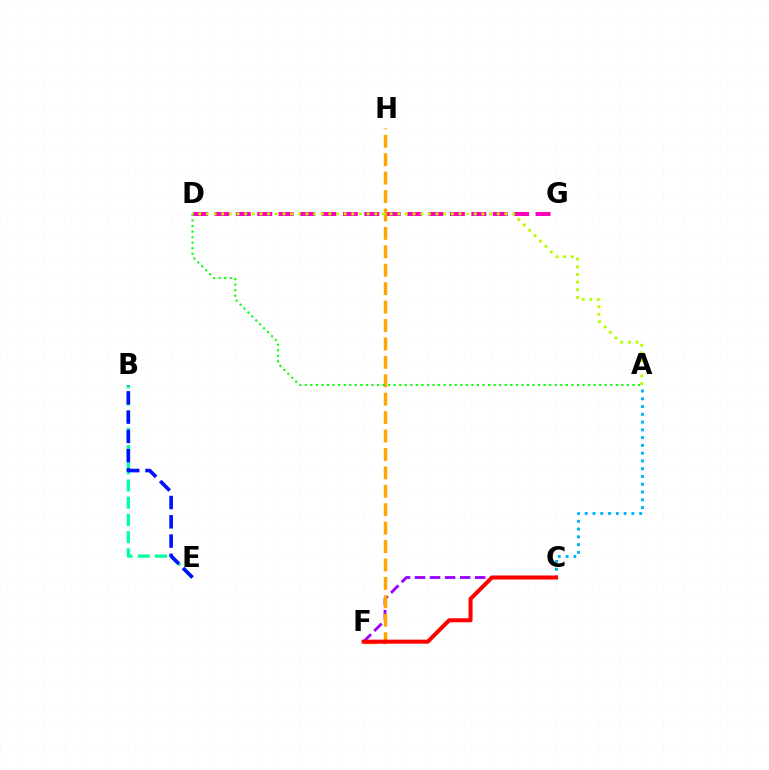{('C', 'F'): [{'color': '#9b00ff', 'line_style': 'dashed', 'thickness': 2.04}, {'color': '#ff0000', 'line_style': 'solid', 'thickness': 2.9}], ('B', 'E'): [{'color': '#00ff9d', 'line_style': 'dashed', 'thickness': 2.34}, {'color': '#0010ff', 'line_style': 'dashed', 'thickness': 2.62}], ('D', 'G'): [{'color': '#ff00bd', 'line_style': 'dashed', 'thickness': 2.91}], ('A', 'C'): [{'color': '#00b5ff', 'line_style': 'dotted', 'thickness': 2.11}], ('F', 'H'): [{'color': '#ffa500', 'line_style': 'dashed', 'thickness': 2.5}], ('A', 'D'): [{'color': '#08ff00', 'line_style': 'dotted', 'thickness': 1.51}, {'color': '#b3ff00', 'line_style': 'dotted', 'thickness': 2.08}]}